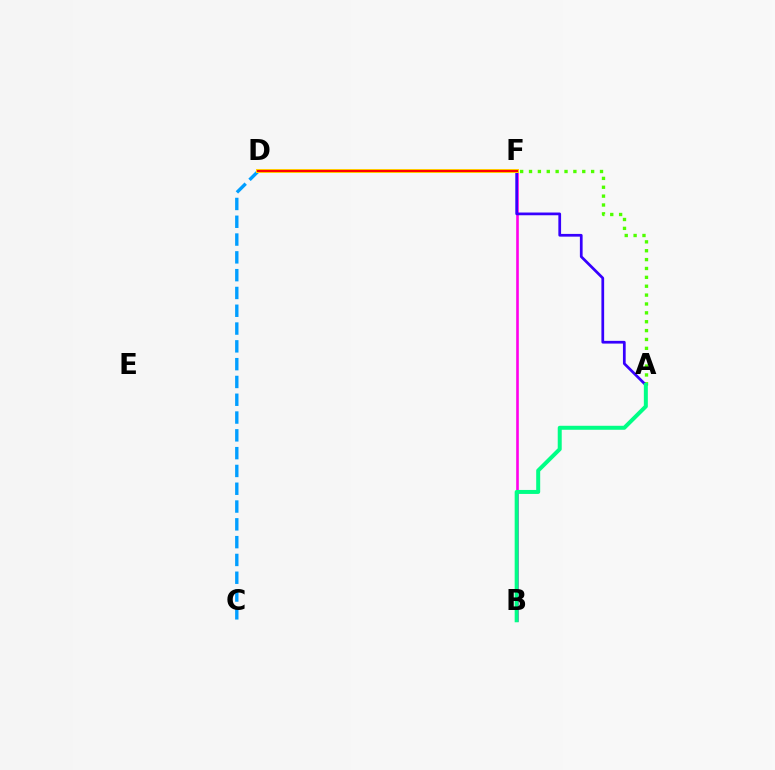{('B', 'F'): [{'color': '#ff00ed', 'line_style': 'solid', 'thickness': 1.89}], ('A', 'F'): [{'color': '#4fff00', 'line_style': 'dotted', 'thickness': 2.41}, {'color': '#3700ff', 'line_style': 'solid', 'thickness': 1.97}], ('C', 'D'): [{'color': '#009eff', 'line_style': 'dashed', 'thickness': 2.42}], ('D', 'F'): [{'color': '#ffd500', 'line_style': 'solid', 'thickness': 2.89}, {'color': '#ff0000', 'line_style': 'solid', 'thickness': 1.52}], ('A', 'B'): [{'color': '#00ff86', 'line_style': 'solid', 'thickness': 2.87}]}